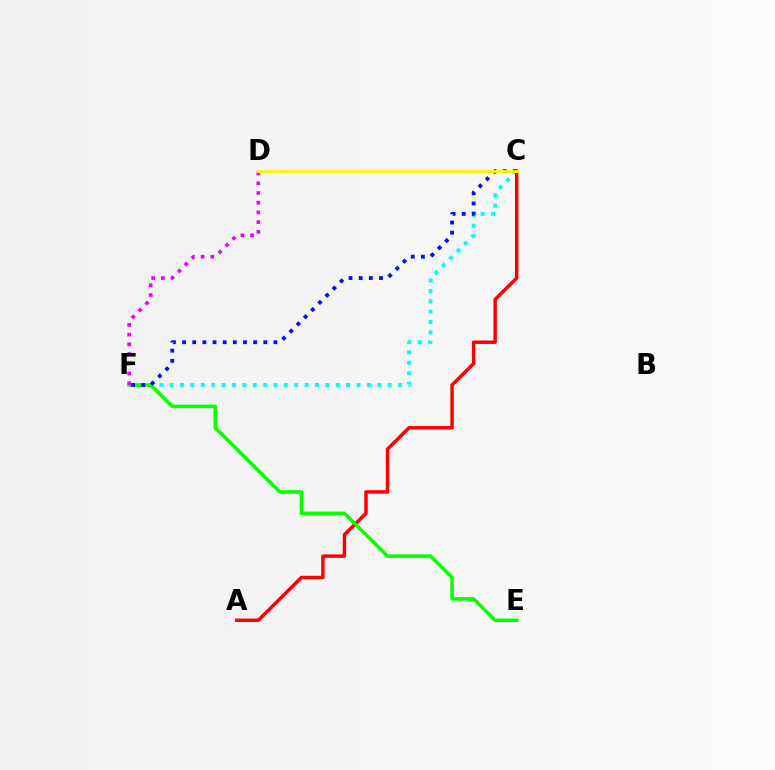{('C', 'F'): [{'color': '#00fff6', 'line_style': 'dotted', 'thickness': 2.82}, {'color': '#0010ff', 'line_style': 'dotted', 'thickness': 2.76}], ('A', 'C'): [{'color': '#ff0000', 'line_style': 'solid', 'thickness': 2.48}], ('E', 'F'): [{'color': '#08ff00', 'line_style': 'solid', 'thickness': 2.54}], ('D', 'F'): [{'color': '#ee00ff', 'line_style': 'dotted', 'thickness': 2.64}], ('C', 'D'): [{'color': '#fcf500', 'line_style': 'solid', 'thickness': 2.0}]}